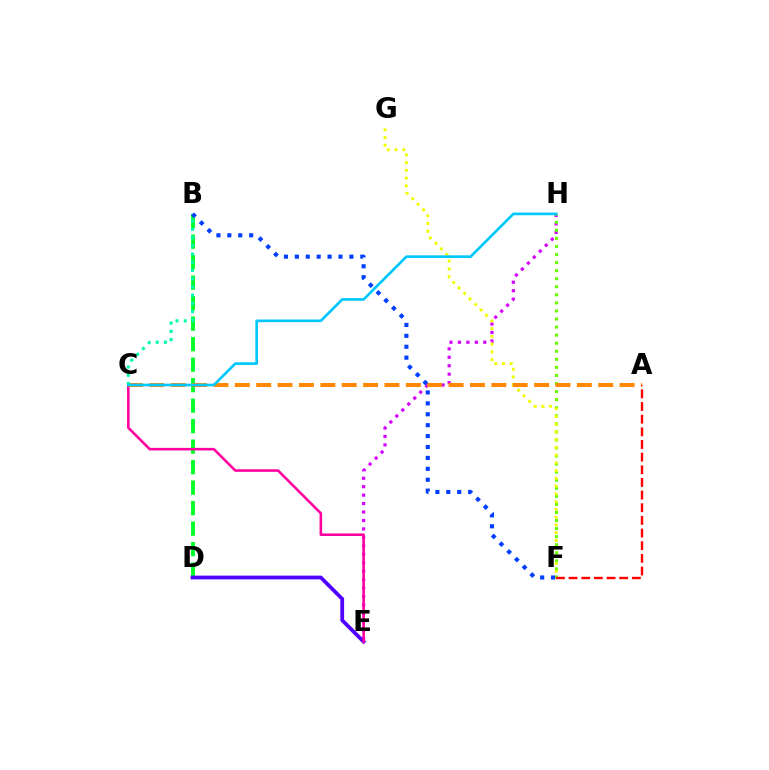{('E', 'H'): [{'color': '#d600ff', 'line_style': 'dotted', 'thickness': 2.29}], ('F', 'H'): [{'color': '#66ff00', 'line_style': 'dotted', 'thickness': 2.19}], ('B', 'D'): [{'color': '#00ff27', 'line_style': 'dashed', 'thickness': 2.78}], ('F', 'G'): [{'color': '#eeff00', 'line_style': 'dotted', 'thickness': 2.11}], ('D', 'E'): [{'color': '#4f00ff', 'line_style': 'solid', 'thickness': 2.71}], ('C', 'E'): [{'color': '#ff00a0', 'line_style': 'solid', 'thickness': 1.86}], ('A', 'C'): [{'color': '#ff8800', 'line_style': 'dashed', 'thickness': 2.9}], ('B', 'C'): [{'color': '#00ffaf', 'line_style': 'dotted', 'thickness': 2.24}], ('B', 'F'): [{'color': '#003fff', 'line_style': 'dotted', 'thickness': 2.96}], ('A', 'F'): [{'color': '#ff0000', 'line_style': 'dashed', 'thickness': 1.72}], ('C', 'H'): [{'color': '#00c7ff', 'line_style': 'solid', 'thickness': 1.92}]}